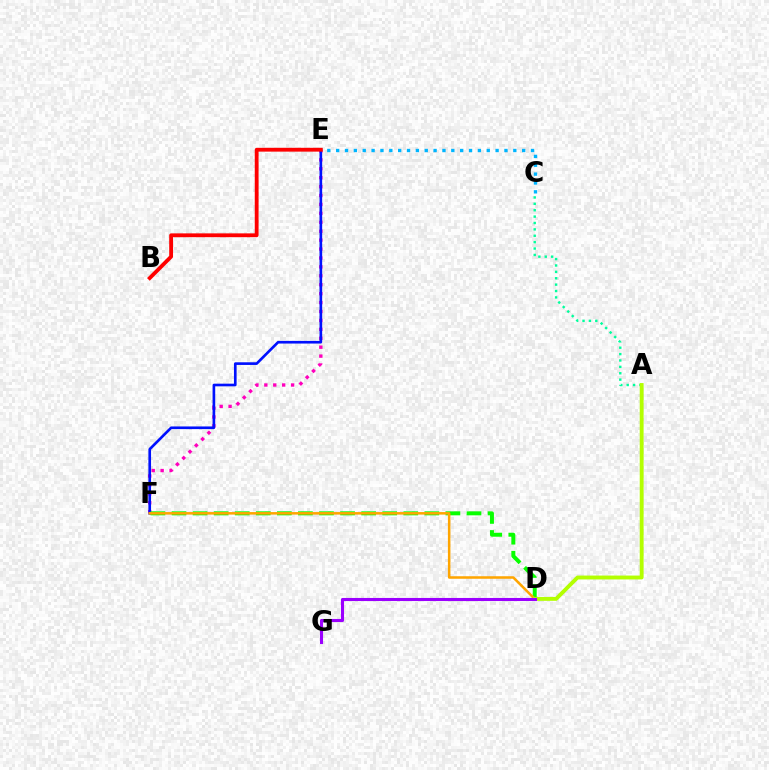{('A', 'C'): [{'color': '#00ff9d', 'line_style': 'dotted', 'thickness': 1.74}], ('E', 'F'): [{'color': '#ff00bd', 'line_style': 'dotted', 'thickness': 2.42}, {'color': '#0010ff', 'line_style': 'solid', 'thickness': 1.91}], ('D', 'F'): [{'color': '#08ff00', 'line_style': 'dashed', 'thickness': 2.86}, {'color': '#ffa500', 'line_style': 'solid', 'thickness': 1.82}], ('C', 'E'): [{'color': '#00b5ff', 'line_style': 'dotted', 'thickness': 2.41}], ('A', 'D'): [{'color': '#b3ff00', 'line_style': 'solid', 'thickness': 2.79}], ('D', 'G'): [{'color': '#9b00ff', 'line_style': 'solid', 'thickness': 2.21}], ('B', 'E'): [{'color': '#ff0000', 'line_style': 'solid', 'thickness': 2.75}]}